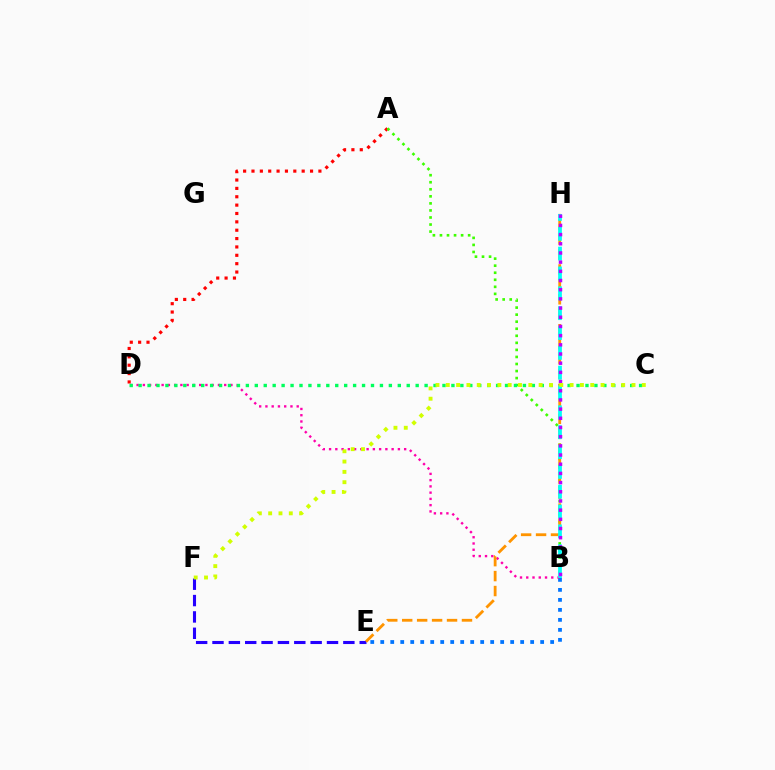{('B', 'E'): [{'color': '#0074ff', 'line_style': 'dotted', 'thickness': 2.72}], ('A', 'D'): [{'color': '#ff0000', 'line_style': 'dotted', 'thickness': 2.27}], ('E', 'F'): [{'color': '#2500ff', 'line_style': 'dashed', 'thickness': 2.22}], ('B', 'D'): [{'color': '#ff00ac', 'line_style': 'dotted', 'thickness': 1.7}], ('A', 'B'): [{'color': '#3dff00', 'line_style': 'dotted', 'thickness': 1.92}], ('C', 'D'): [{'color': '#00ff5c', 'line_style': 'dotted', 'thickness': 2.43}], ('E', 'H'): [{'color': '#ff9400', 'line_style': 'dashed', 'thickness': 2.03}], ('B', 'H'): [{'color': '#00fff6', 'line_style': 'dashed', 'thickness': 2.7}, {'color': '#b900ff', 'line_style': 'dotted', 'thickness': 2.5}], ('C', 'F'): [{'color': '#d1ff00', 'line_style': 'dotted', 'thickness': 2.8}]}